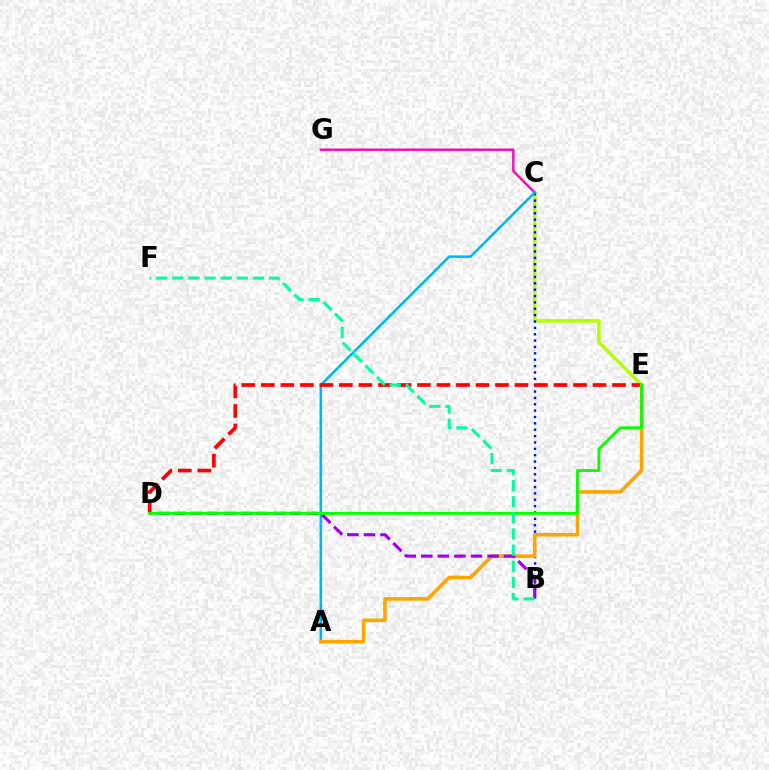{('C', 'E'): [{'color': '#b3ff00', 'line_style': 'solid', 'thickness': 2.53}], ('C', 'G'): [{'color': '#ff00bd', 'line_style': 'solid', 'thickness': 1.71}], ('B', 'C'): [{'color': '#0010ff', 'line_style': 'dotted', 'thickness': 1.73}], ('A', 'C'): [{'color': '#00b5ff', 'line_style': 'solid', 'thickness': 1.84}], ('D', 'E'): [{'color': '#ff0000', 'line_style': 'dashed', 'thickness': 2.65}, {'color': '#08ff00', 'line_style': 'solid', 'thickness': 2.08}], ('A', 'E'): [{'color': '#ffa500', 'line_style': 'solid', 'thickness': 2.58}], ('B', 'D'): [{'color': '#9b00ff', 'line_style': 'dashed', 'thickness': 2.25}], ('B', 'F'): [{'color': '#00ff9d', 'line_style': 'dashed', 'thickness': 2.19}]}